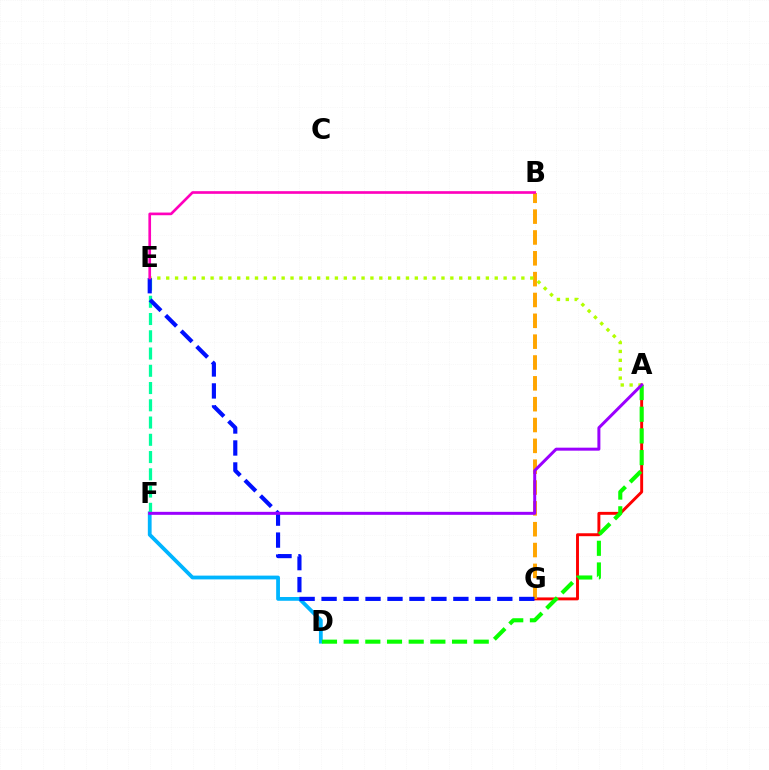{('A', 'G'): [{'color': '#ff0000', 'line_style': 'solid', 'thickness': 2.1}], ('D', 'F'): [{'color': '#00b5ff', 'line_style': 'solid', 'thickness': 2.72}], ('E', 'F'): [{'color': '#00ff9d', 'line_style': 'dashed', 'thickness': 2.34}], ('B', 'G'): [{'color': '#ffa500', 'line_style': 'dashed', 'thickness': 2.83}], ('A', 'E'): [{'color': '#b3ff00', 'line_style': 'dotted', 'thickness': 2.41}], ('E', 'G'): [{'color': '#0010ff', 'line_style': 'dashed', 'thickness': 2.98}], ('B', 'E'): [{'color': '#ff00bd', 'line_style': 'solid', 'thickness': 1.92}], ('A', 'D'): [{'color': '#08ff00', 'line_style': 'dashed', 'thickness': 2.95}], ('A', 'F'): [{'color': '#9b00ff', 'line_style': 'solid', 'thickness': 2.16}]}